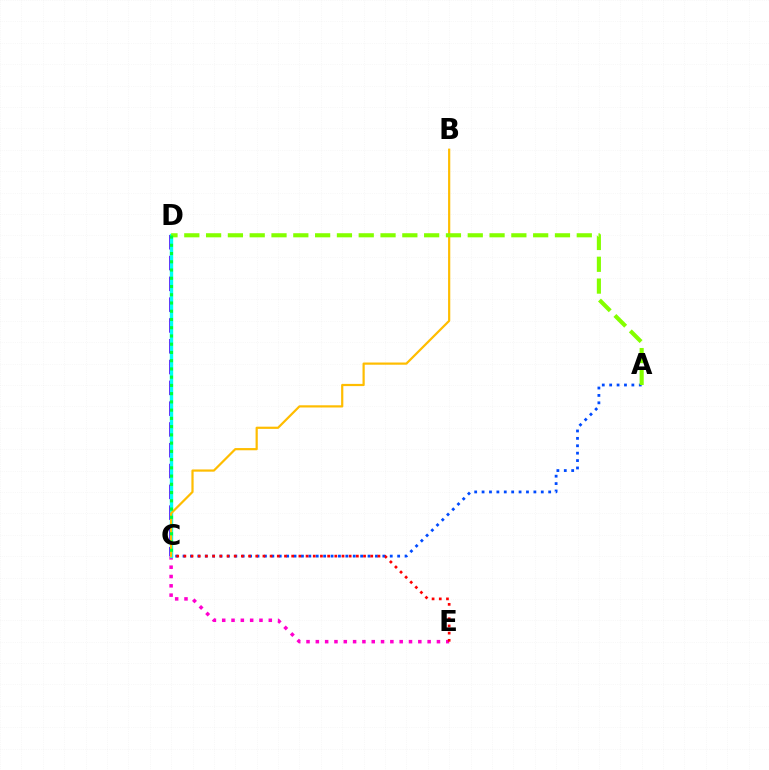{('A', 'C'): [{'color': '#004bff', 'line_style': 'dotted', 'thickness': 2.01}], ('C', 'E'): [{'color': '#ff00cf', 'line_style': 'dotted', 'thickness': 2.53}, {'color': '#ff0000', 'line_style': 'dotted', 'thickness': 1.95}], ('C', 'D'): [{'color': '#7200ff', 'line_style': 'dashed', 'thickness': 2.83}, {'color': '#00fff6', 'line_style': 'solid', 'thickness': 2.44}, {'color': '#00ff39', 'line_style': 'dotted', 'thickness': 2.24}], ('B', 'C'): [{'color': '#ffbd00', 'line_style': 'solid', 'thickness': 1.59}], ('A', 'D'): [{'color': '#84ff00', 'line_style': 'dashed', 'thickness': 2.96}]}